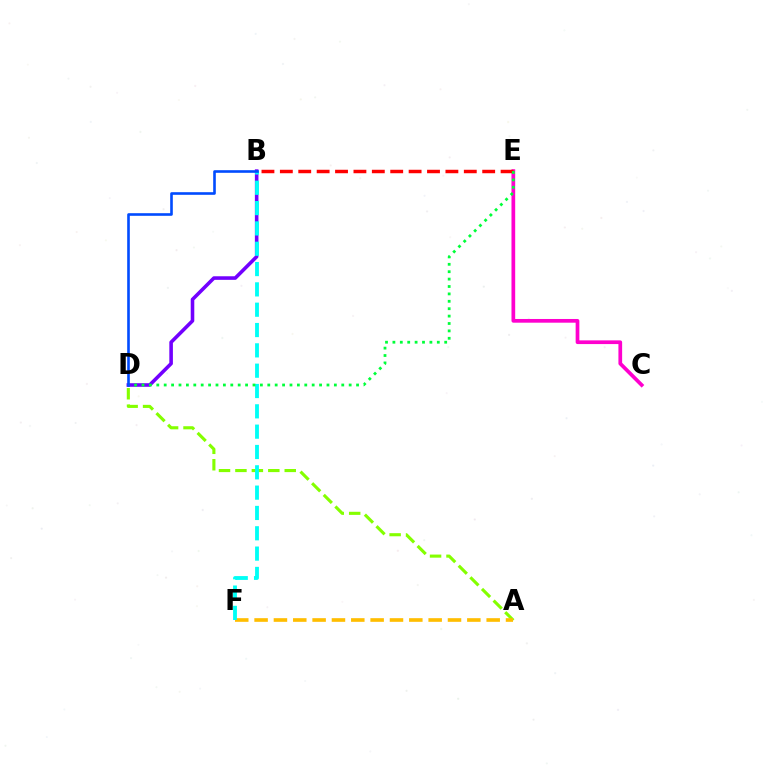{('C', 'E'): [{'color': '#ff00cf', 'line_style': 'solid', 'thickness': 2.67}], ('A', 'D'): [{'color': '#84ff00', 'line_style': 'dashed', 'thickness': 2.23}], ('B', 'D'): [{'color': '#7200ff', 'line_style': 'solid', 'thickness': 2.58}, {'color': '#004bff', 'line_style': 'solid', 'thickness': 1.89}], ('A', 'F'): [{'color': '#ffbd00', 'line_style': 'dashed', 'thickness': 2.63}], ('B', 'E'): [{'color': '#ff0000', 'line_style': 'dashed', 'thickness': 2.5}], ('B', 'F'): [{'color': '#00fff6', 'line_style': 'dashed', 'thickness': 2.76}], ('D', 'E'): [{'color': '#00ff39', 'line_style': 'dotted', 'thickness': 2.01}]}